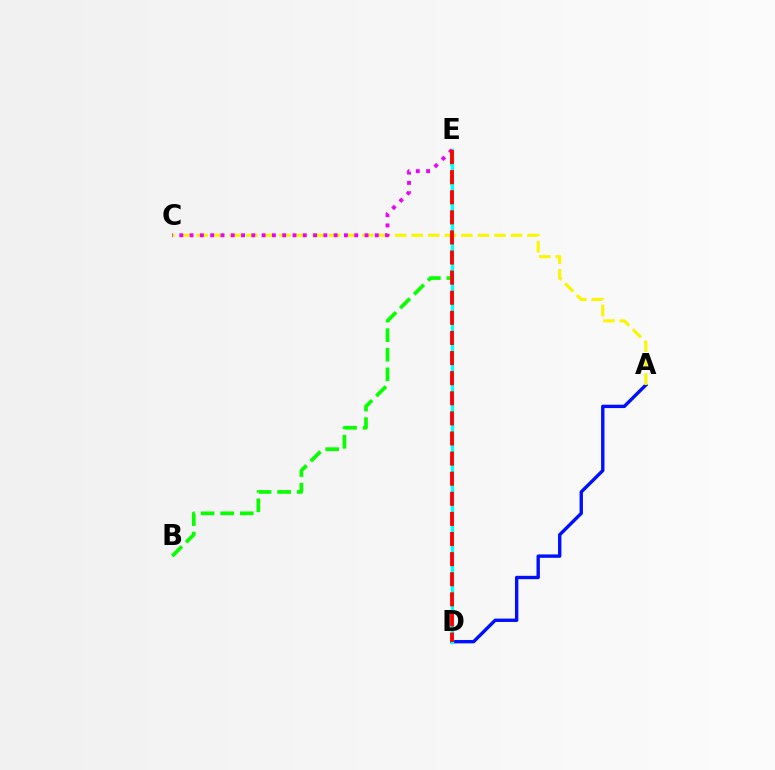{('A', 'D'): [{'color': '#0010ff', 'line_style': 'solid', 'thickness': 2.43}], ('B', 'E'): [{'color': '#08ff00', 'line_style': 'dashed', 'thickness': 2.66}], ('D', 'E'): [{'color': '#00fff6', 'line_style': 'solid', 'thickness': 2.41}, {'color': '#ff0000', 'line_style': 'dashed', 'thickness': 2.73}], ('A', 'C'): [{'color': '#fcf500', 'line_style': 'dashed', 'thickness': 2.25}], ('C', 'E'): [{'color': '#ee00ff', 'line_style': 'dotted', 'thickness': 2.8}]}